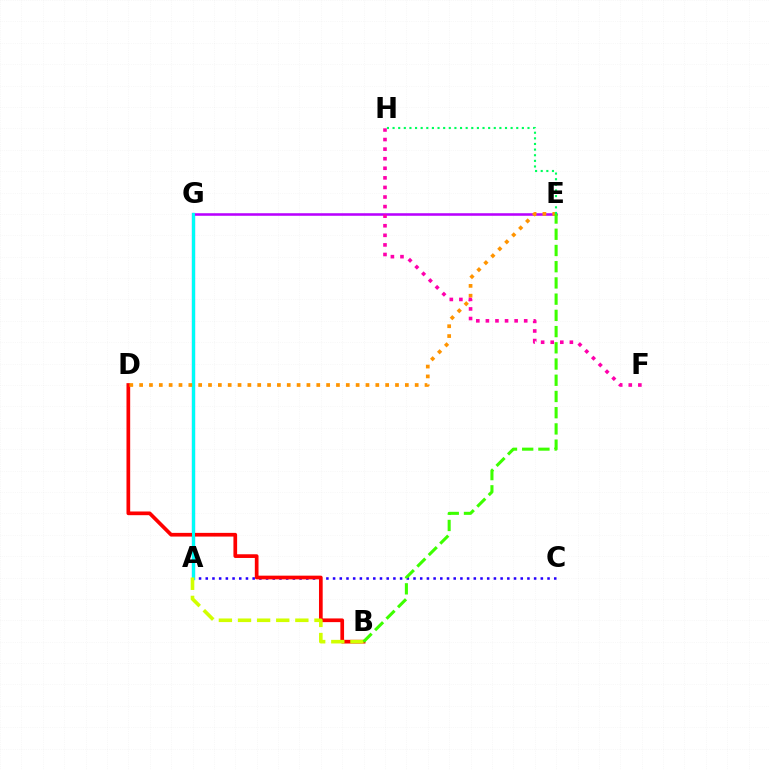{('A', 'C'): [{'color': '#2500ff', 'line_style': 'dotted', 'thickness': 1.82}], ('A', 'G'): [{'color': '#0074ff', 'line_style': 'solid', 'thickness': 2.37}, {'color': '#00fff6', 'line_style': 'solid', 'thickness': 2.12}], ('E', 'G'): [{'color': '#b900ff', 'line_style': 'solid', 'thickness': 1.84}], ('B', 'D'): [{'color': '#ff0000', 'line_style': 'solid', 'thickness': 2.66}], ('A', 'B'): [{'color': '#d1ff00', 'line_style': 'dashed', 'thickness': 2.6}], ('D', 'E'): [{'color': '#ff9400', 'line_style': 'dotted', 'thickness': 2.67}], ('B', 'E'): [{'color': '#3dff00', 'line_style': 'dashed', 'thickness': 2.2}], ('E', 'H'): [{'color': '#00ff5c', 'line_style': 'dotted', 'thickness': 1.53}], ('F', 'H'): [{'color': '#ff00ac', 'line_style': 'dotted', 'thickness': 2.6}]}